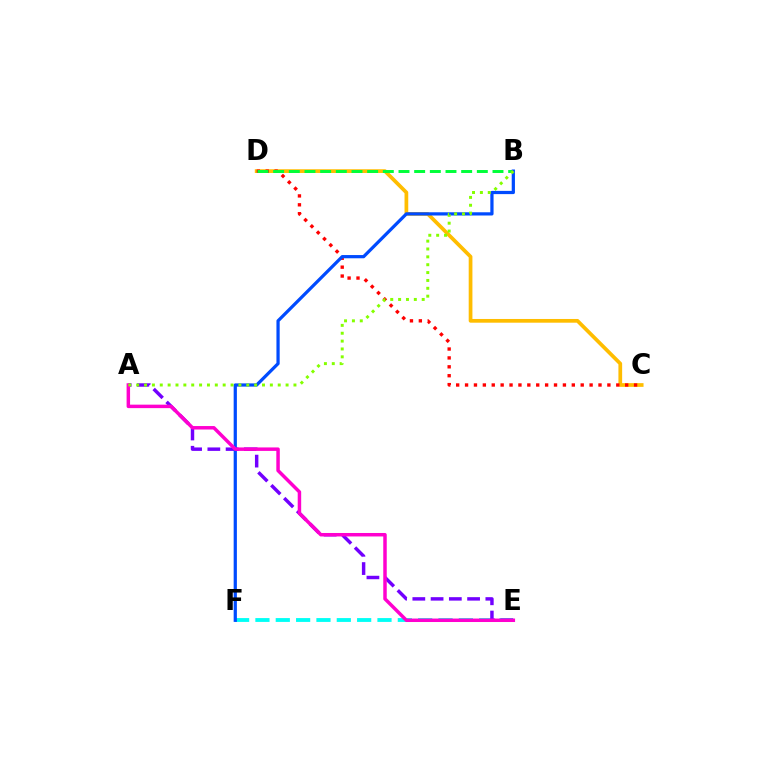{('C', 'D'): [{'color': '#ffbd00', 'line_style': 'solid', 'thickness': 2.68}, {'color': '#ff0000', 'line_style': 'dotted', 'thickness': 2.42}], ('E', 'F'): [{'color': '#00fff6', 'line_style': 'dashed', 'thickness': 2.76}], ('B', 'D'): [{'color': '#00ff39', 'line_style': 'dashed', 'thickness': 2.13}], ('A', 'E'): [{'color': '#7200ff', 'line_style': 'dashed', 'thickness': 2.48}, {'color': '#ff00cf', 'line_style': 'solid', 'thickness': 2.5}], ('B', 'F'): [{'color': '#004bff', 'line_style': 'solid', 'thickness': 2.32}], ('A', 'B'): [{'color': '#84ff00', 'line_style': 'dotted', 'thickness': 2.14}]}